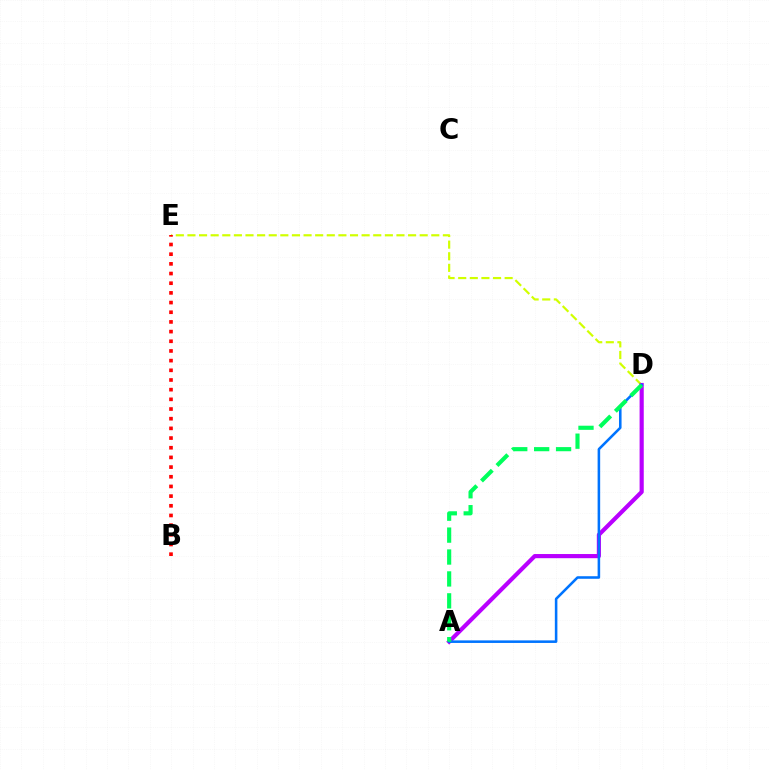{('D', 'E'): [{'color': '#d1ff00', 'line_style': 'dashed', 'thickness': 1.58}], ('A', 'D'): [{'color': '#b900ff', 'line_style': 'solid', 'thickness': 2.99}, {'color': '#0074ff', 'line_style': 'solid', 'thickness': 1.84}, {'color': '#00ff5c', 'line_style': 'dashed', 'thickness': 2.98}], ('B', 'E'): [{'color': '#ff0000', 'line_style': 'dotted', 'thickness': 2.63}]}